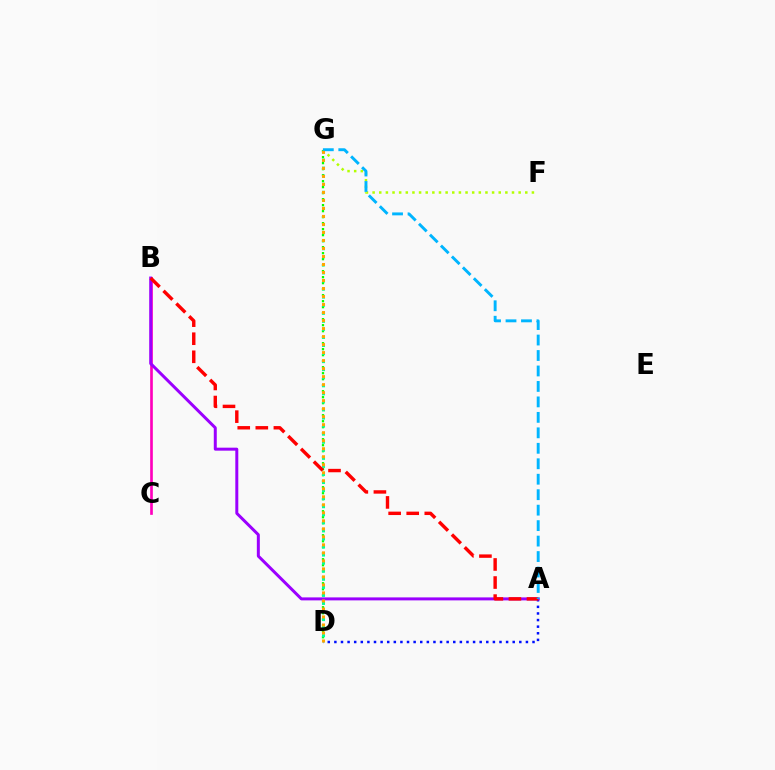{('A', 'D'): [{'color': '#0010ff', 'line_style': 'dotted', 'thickness': 1.79}], ('F', 'G'): [{'color': '#b3ff00', 'line_style': 'dotted', 'thickness': 1.8}], ('B', 'C'): [{'color': '#ff00bd', 'line_style': 'solid', 'thickness': 1.92}], ('D', 'G'): [{'color': '#08ff00', 'line_style': 'dotted', 'thickness': 1.63}, {'color': '#00ff9d', 'line_style': 'dotted', 'thickness': 2.19}, {'color': '#ffa500', 'line_style': 'dotted', 'thickness': 2.18}], ('A', 'B'): [{'color': '#9b00ff', 'line_style': 'solid', 'thickness': 2.15}, {'color': '#ff0000', 'line_style': 'dashed', 'thickness': 2.45}], ('A', 'G'): [{'color': '#00b5ff', 'line_style': 'dashed', 'thickness': 2.1}]}